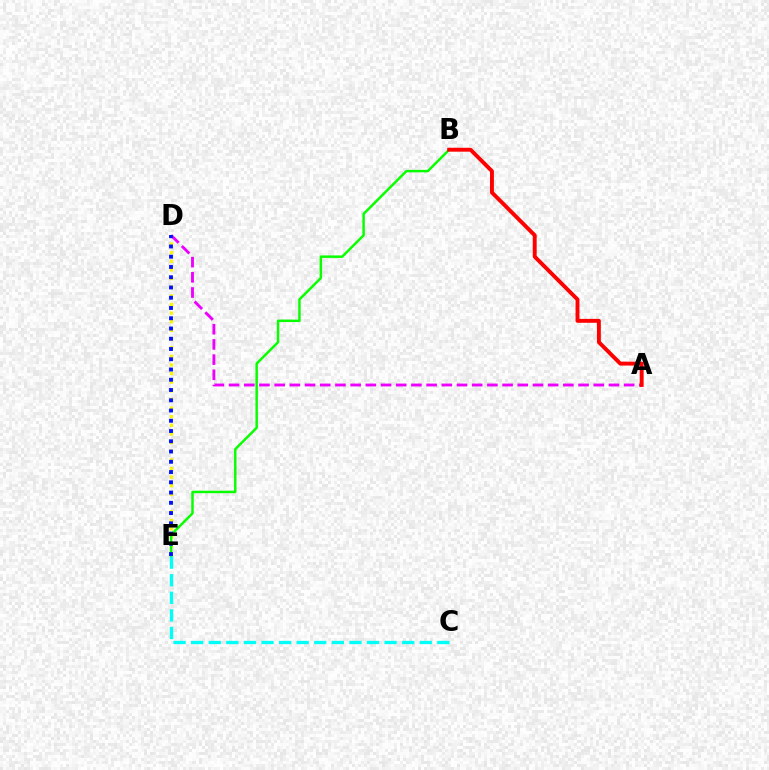{('A', 'D'): [{'color': '#ee00ff', 'line_style': 'dashed', 'thickness': 2.06}], ('D', 'E'): [{'color': '#fcf500', 'line_style': 'dotted', 'thickness': 2.35}, {'color': '#0010ff', 'line_style': 'dotted', 'thickness': 2.79}], ('B', 'E'): [{'color': '#08ff00', 'line_style': 'solid', 'thickness': 1.78}], ('C', 'E'): [{'color': '#00fff6', 'line_style': 'dashed', 'thickness': 2.39}], ('A', 'B'): [{'color': '#ff0000', 'line_style': 'solid', 'thickness': 2.81}]}